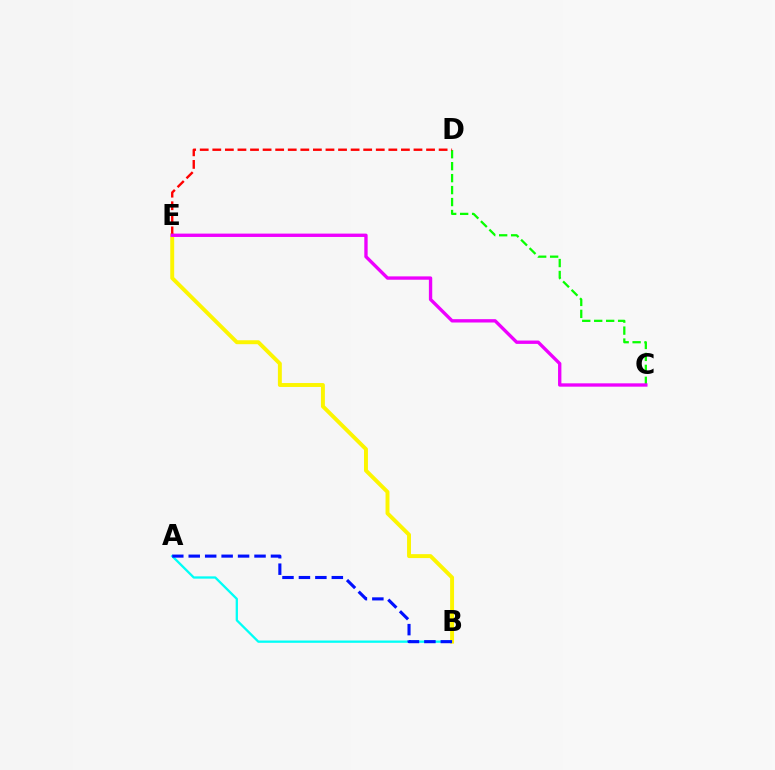{('A', 'B'): [{'color': '#00fff6', 'line_style': 'solid', 'thickness': 1.65}, {'color': '#0010ff', 'line_style': 'dashed', 'thickness': 2.23}], ('B', 'E'): [{'color': '#fcf500', 'line_style': 'solid', 'thickness': 2.83}], ('C', 'D'): [{'color': '#08ff00', 'line_style': 'dashed', 'thickness': 1.62}], ('D', 'E'): [{'color': '#ff0000', 'line_style': 'dashed', 'thickness': 1.71}], ('C', 'E'): [{'color': '#ee00ff', 'line_style': 'solid', 'thickness': 2.41}]}